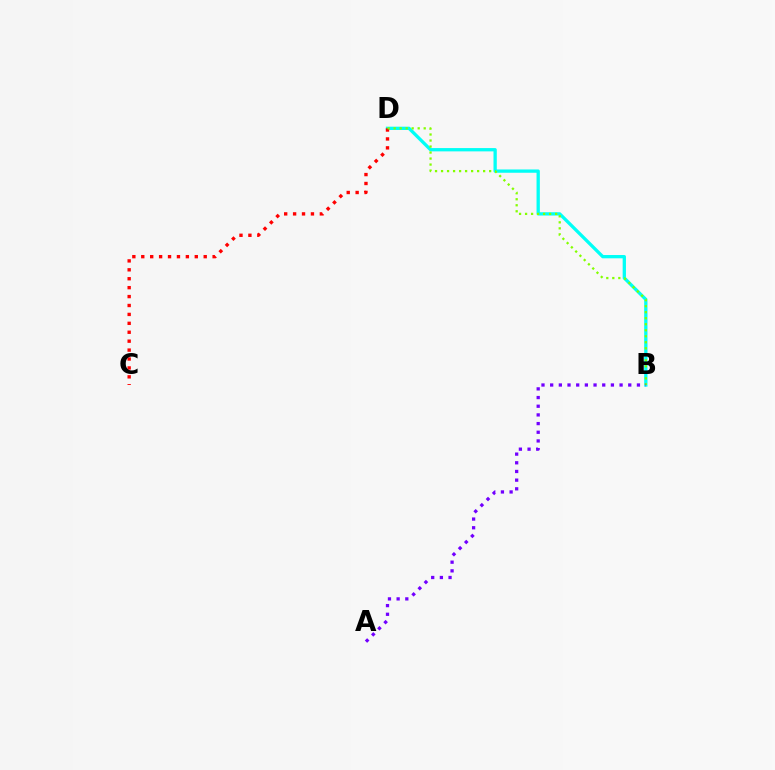{('B', 'D'): [{'color': '#00fff6', 'line_style': 'solid', 'thickness': 2.37}, {'color': '#84ff00', 'line_style': 'dotted', 'thickness': 1.63}], ('C', 'D'): [{'color': '#ff0000', 'line_style': 'dotted', 'thickness': 2.42}], ('A', 'B'): [{'color': '#7200ff', 'line_style': 'dotted', 'thickness': 2.36}]}